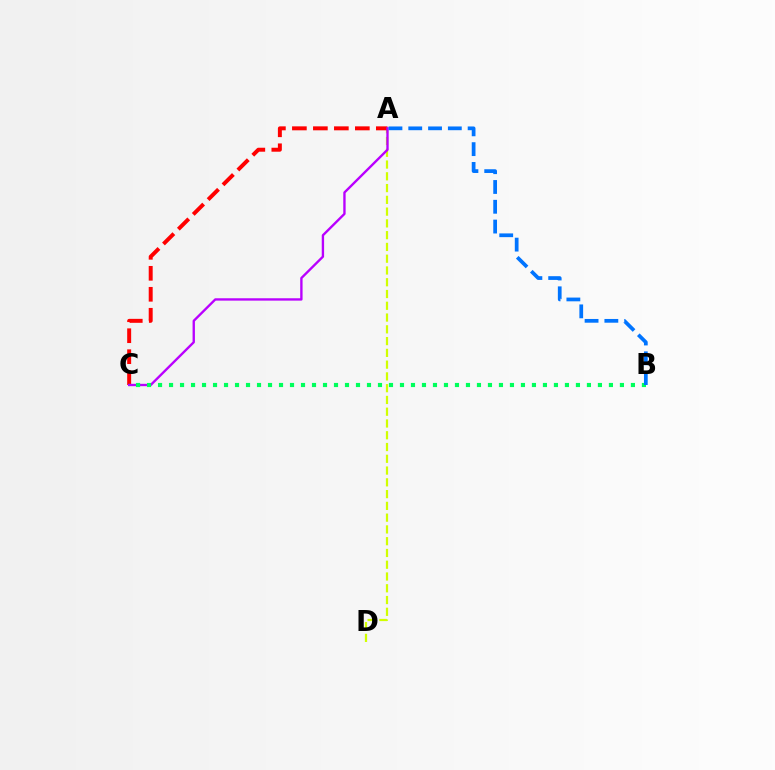{('A', 'D'): [{'color': '#d1ff00', 'line_style': 'dashed', 'thickness': 1.6}], ('A', 'C'): [{'color': '#ff0000', 'line_style': 'dashed', 'thickness': 2.85}, {'color': '#b900ff', 'line_style': 'solid', 'thickness': 1.7}], ('B', 'C'): [{'color': '#00ff5c', 'line_style': 'dotted', 'thickness': 2.99}], ('A', 'B'): [{'color': '#0074ff', 'line_style': 'dashed', 'thickness': 2.69}]}